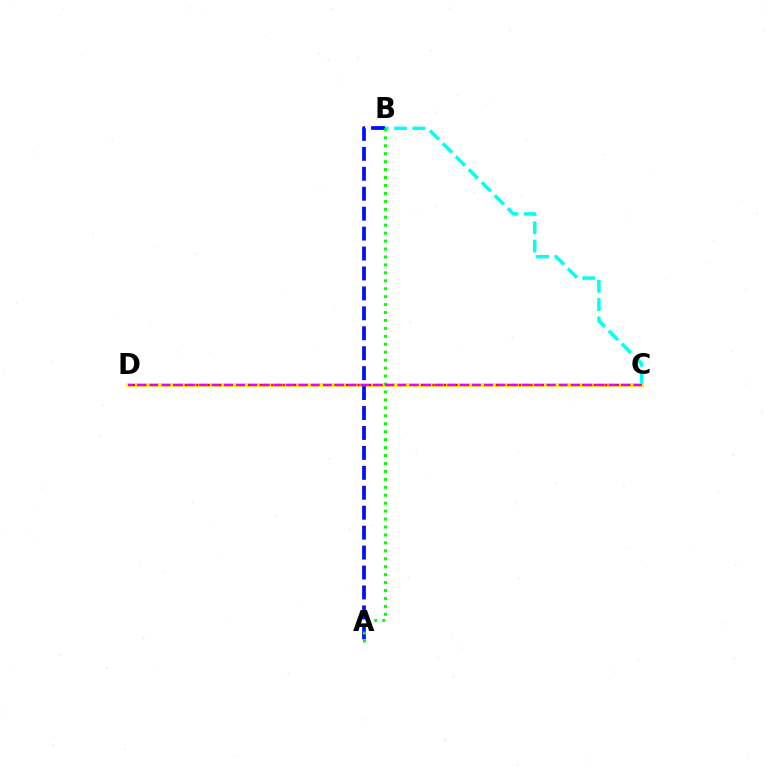{('B', 'C'): [{'color': '#00fff6', 'line_style': 'dashed', 'thickness': 2.49}], ('C', 'D'): [{'color': '#fcf500', 'line_style': 'solid', 'thickness': 2.59}, {'color': '#ff0000', 'line_style': 'dotted', 'thickness': 1.57}, {'color': '#ee00ff', 'line_style': 'dashed', 'thickness': 1.69}], ('A', 'B'): [{'color': '#0010ff', 'line_style': 'dashed', 'thickness': 2.71}, {'color': '#08ff00', 'line_style': 'dotted', 'thickness': 2.16}]}